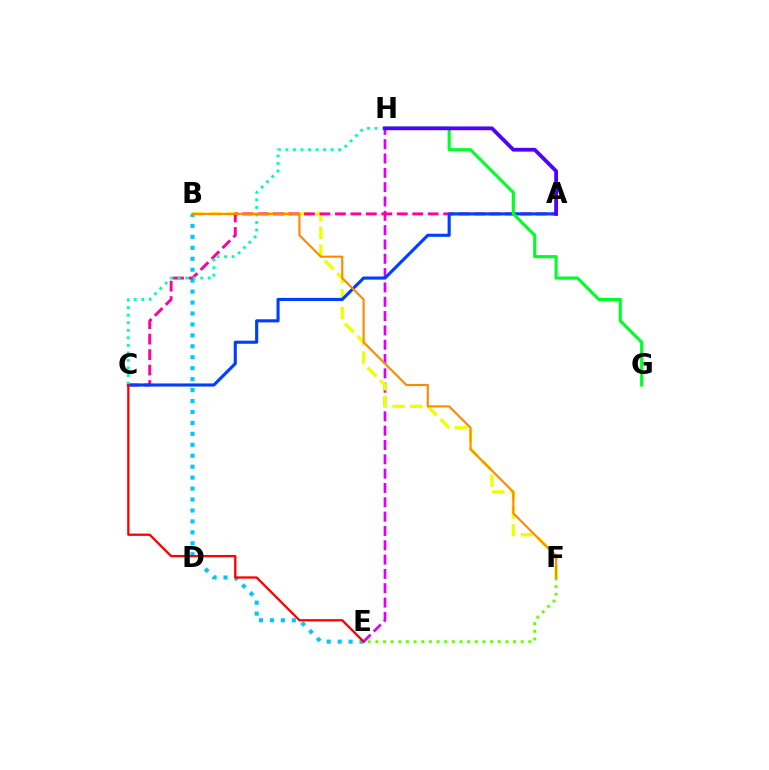{('E', 'H'): [{'color': '#d600ff', 'line_style': 'dashed', 'thickness': 1.95}], ('B', 'F'): [{'color': '#eeff00', 'line_style': 'dashed', 'thickness': 2.42}, {'color': '#ff8800', 'line_style': 'solid', 'thickness': 1.51}], ('B', 'E'): [{'color': '#00c7ff', 'line_style': 'dotted', 'thickness': 2.97}], ('E', 'F'): [{'color': '#66ff00', 'line_style': 'dotted', 'thickness': 2.08}], ('A', 'C'): [{'color': '#ff00a0', 'line_style': 'dashed', 'thickness': 2.1}, {'color': '#003fff', 'line_style': 'solid', 'thickness': 2.24}], ('C', 'H'): [{'color': '#00ffaf', 'line_style': 'dotted', 'thickness': 2.05}], ('C', 'E'): [{'color': '#ff0000', 'line_style': 'solid', 'thickness': 1.65}], ('G', 'H'): [{'color': '#00ff27', 'line_style': 'solid', 'thickness': 2.25}], ('A', 'H'): [{'color': '#4f00ff', 'line_style': 'solid', 'thickness': 2.72}]}